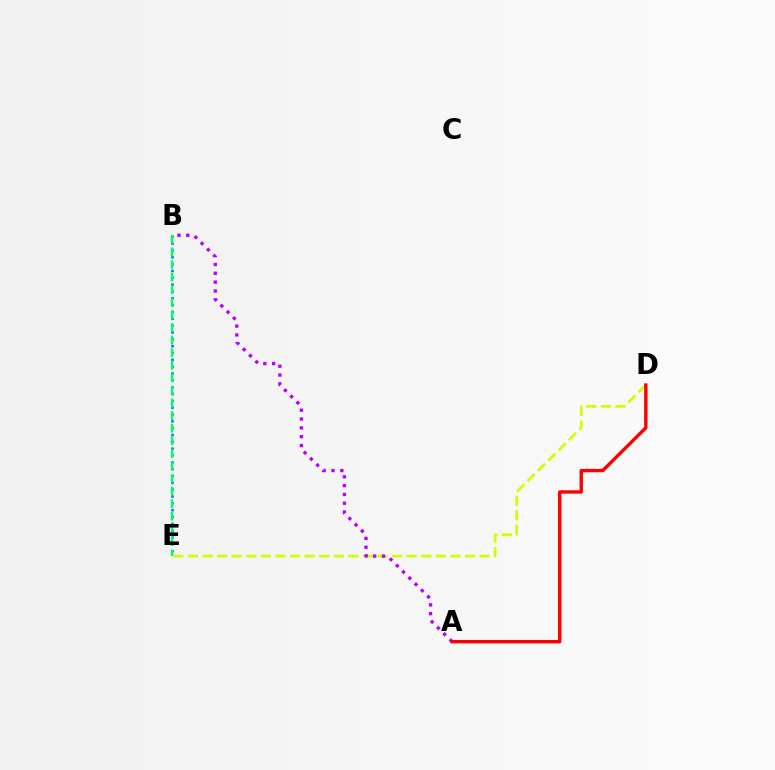{('B', 'E'): [{'color': '#0074ff', 'line_style': 'dotted', 'thickness': 1.86}, {'color': '#00ff5c', 'line_style': 'dashed', 'thickness': 1.71}], ('D', 'E'): [{'color': '#d1ff00', 'line_style': 'dashed', 'thickness': 1.98}], ('A', 'B'): [{'color': '#b900ff', 'line_style': 'dotted', 'thickness': 2.4}], ('A', 'D'): [{'color': '#ff0000', 'line_style': 'solid', 'thickness': 2.43}]}